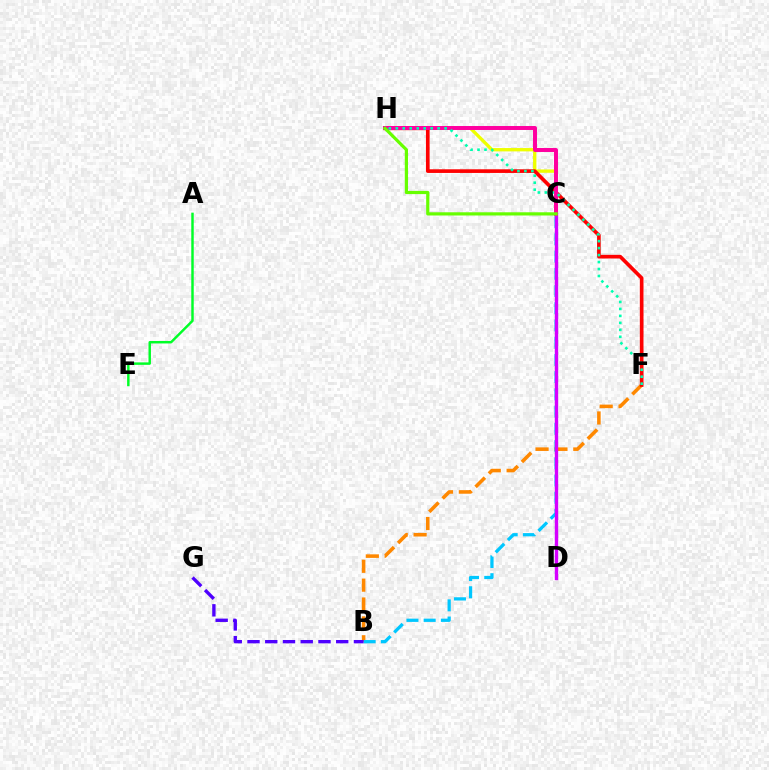{('A', 'E'): [{'color': '#00ff27', 'line_style': 'solid', 'thickness': 1.77}], ('B', 'F'): [{'color': '#ff8800', 'line_style': 'dashed', 'thickness': 2.56}], ('C', 'H'): [{'color': '#eeff00', 'line_style': 'solid', 'thickness': 2.4}, {'color': '#ff00a0', 'line_style': 'solid', 'thickness': 2.86}, {'color': '#66ff00', 'line_style': 'solid', 'thickness': 2.31}], ('F', 'H'): [{'color': '#ff0000', 'line_style': 'solid', 'thickness': 2.64}, {'color': '#00ffaf', 'line_style': 'dotted', 'thickness': 1.89}], ('B', 'C'): [{'color': '#00c7ff', 'line_style': 'dashed', 'thickness': 2.34}], ('C', 'D'): [{'color': '#003fff', 'line_style': 'dotted', 'thickness': 1.54}, {'color': '#d600ff', 'line_style': 'solid', 'thickness': 2.41}], ('B', 'G'): [{'color': '#4f00ff', 'line_style': 'dashed', 'thickness': 2.41}]}